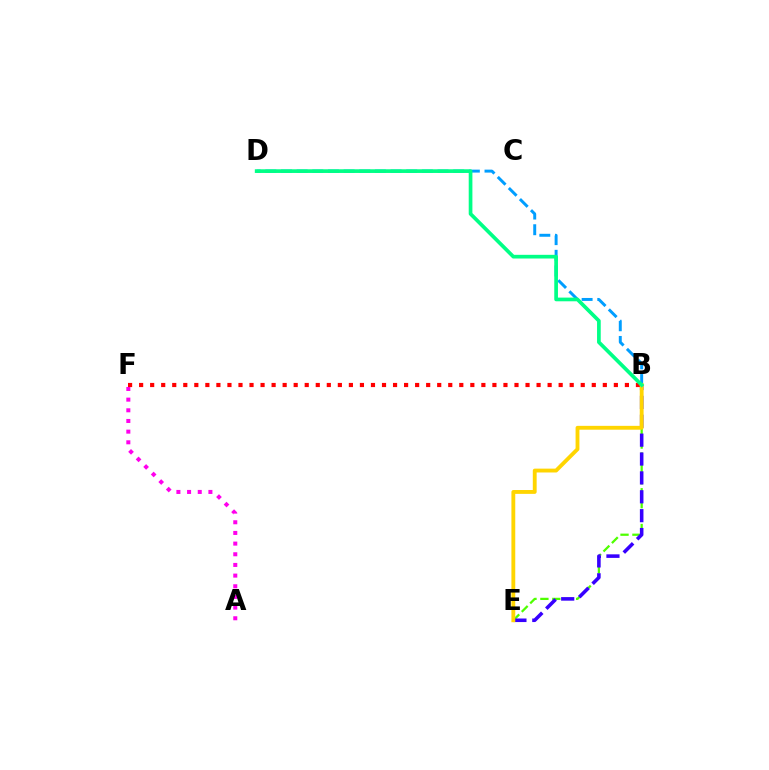{('B', 'E'): [{'color': '#4fff00', 'line_style': 'dashed', 'thickness': 1.62}, {'color': '#3700ff', 'line_style': 'dashed', 'thickness': 2.56}, {'color': '#ffd500', 'line_style': 'solid', 'thickness': 2.77}], ('A', 'F'): [{'color': '#ff00ed', 'line_style': 'dotted', 'thickness': 2.9}], ('B', 'F'): [{'color': '#ff0000', 'line_style': 'dotted', 'thickness': 3.0}], ('B', 'D'): [{'color': '#009eff', 'line_style': 'dashed', 'thickness': 2.13}, {'color': '#00ff86', 'line_style': 'solid', 'thickness': 2.66}]}